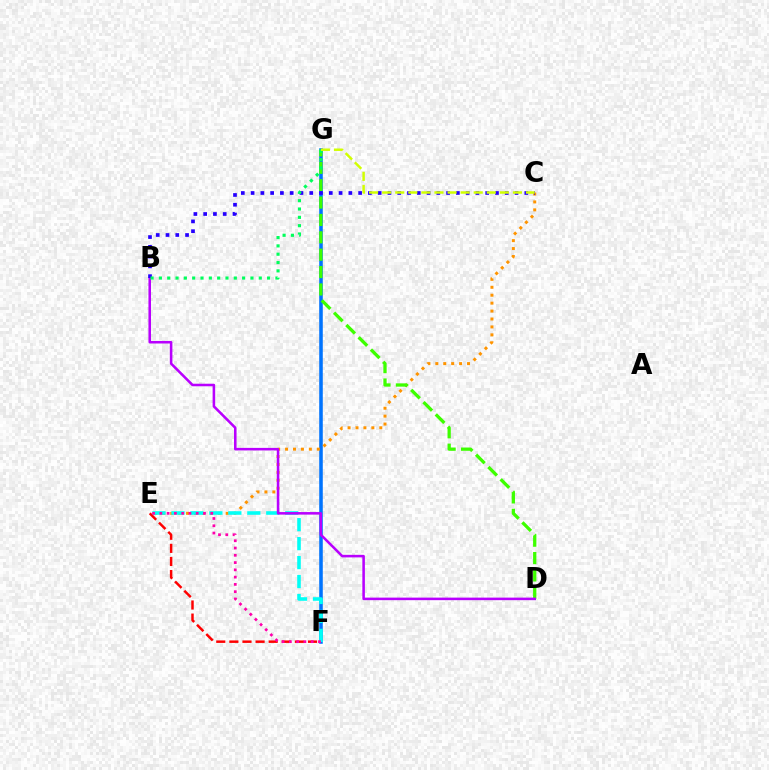{('F', 'G'): [{'color': '#0074ff', 'line_style': 'solid', 'thickness': 2.56}], ('C', 'E'): [{'color': '#ff9400', 'line_style': 'dotted', 'thickness': 2.15}], ('E', 'F'): [{'color': '#00fff6', 'line_style': 'dashed', 'thickness': 2.58}, {'color': '#ff0000', 'line_style': 'dashed', 'thickness': 1.78}, {'color': '#ff00ac', 'line_style': 'dotted', 'thickness': 1.98}], ('D', 'G'): [{'color': '#3dff00', 'line_style': 'dashed', 'thickness': 2.36}], ('B', 'D'): [{'color': '#b900ff', 'line_style': 'solid', 'thickness': 1.84}], ('B', 'C'): [{'color': '#2500ff', 'line_style': 'dotted', 'thickness': 2.66}], ('B', 'G'): [{'color': '#00ff5c', 'line_style': 'dotted', 'thickness': 2.26}], ('C', 'G'): [{'color': '#d1ff00', 'line_style': 'dashed', 'thickness': 1.78}]}